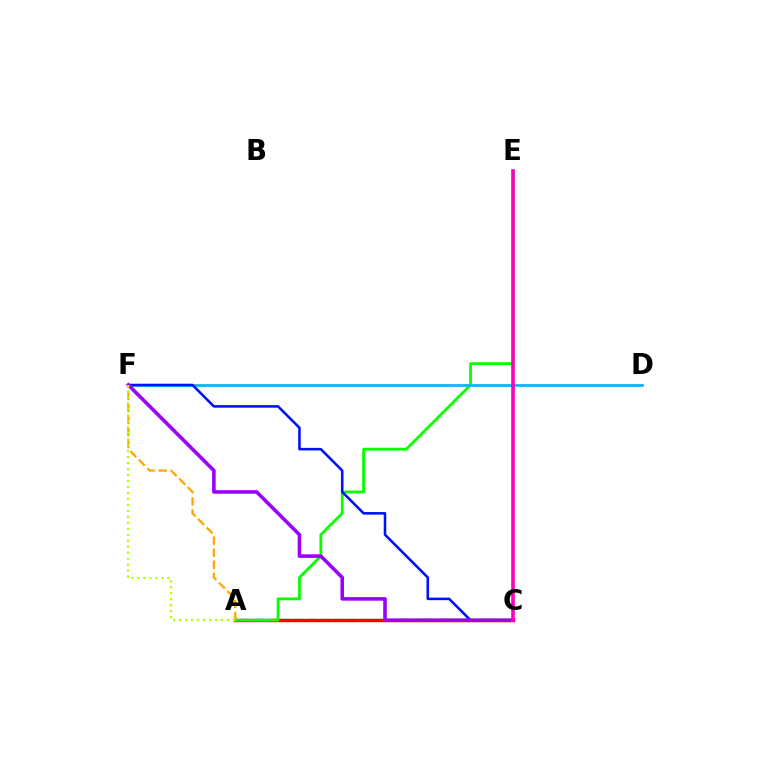{('A', 'C'): [{'color': '#00ff9d', 'line_style': 'dashed', 'thickness': 1.78}, {'color': '#ff0000', 'line_style': 'solid', 'thickness': 2.46}], ('A', 'E'): [{'color': '#08ff00', 'line_style': 'solid', 'thickness': 2.01}], ('D', 'F'): [{'color': '#00b5ff', 'line_style': 'solid', 'thickness': 1.95}], ('C', 'F'): [{'color': '#0010ff', 'line_style': 'solid', 'thickness': 1.84}, {'color': '#9b00ff', 'line_style': 'solid', 'thickness': 2.58}], ('C', 'E'): [{'color': '#ff00bd', 'line_style': 'solid', 'thickness': 2.62}], ('A', 'F'): [{'color': '#ffa500', 'line_style': 'dashed', 'thickness': 1.64}, {'color': '#b3ff00', 'line_style': 'dotted', 'thickness': 1.62}]}